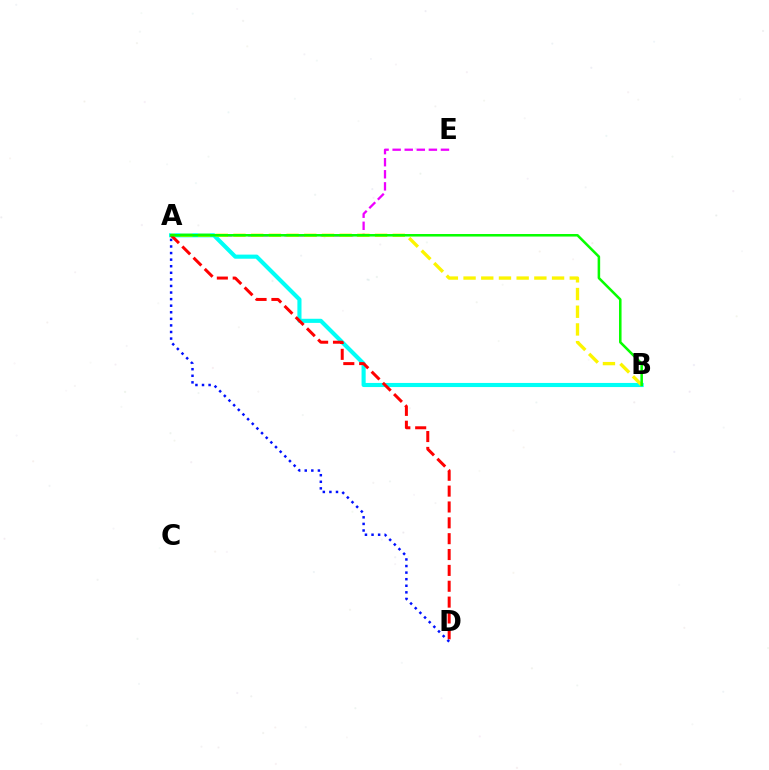{('A', 'E'): [{'color': '#ee00ff', 'line_style': 'dashed', 'thickness': 1.64}], ('A', 'B'): [{'color': '#00fff6', 'line_style': 'solid', 'thickness': 2.96}, {'color': '#fcf500', 'line_style': 'dashed', 'thickness': 2.4}, {'color': '#08ff00', 'line_style': 'solid', 'thickness': 1.83}], ('A', 'D'): [{'color': '#ff0000', 'line_style': 'dashed', 'thickness': 2.15}, {'color': '#0010ff', 'line_style': 'dotted', 'thickness': 1.79}]}